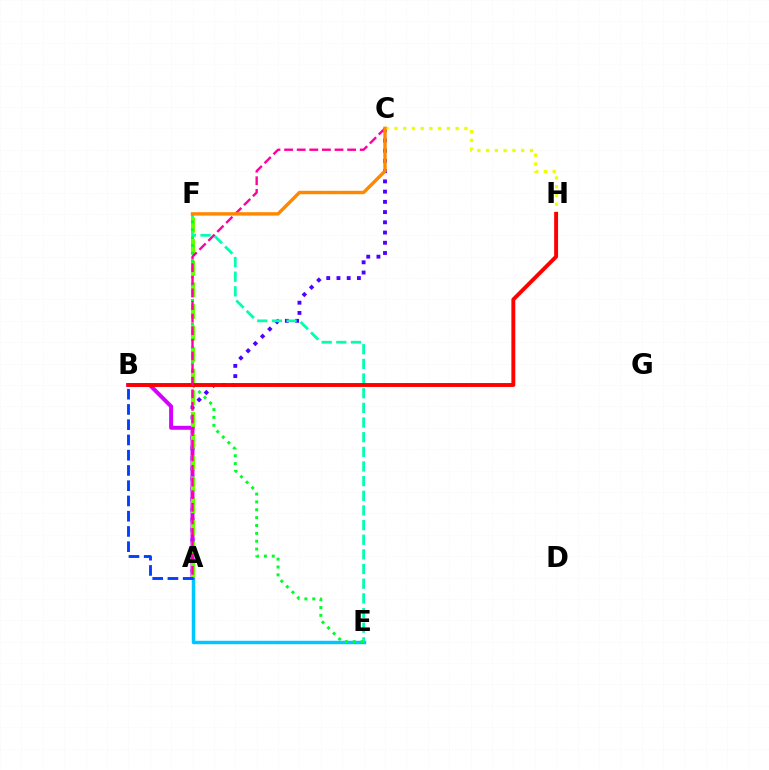{('A', 'C'): [{'color': '#4f00ff', 'line_style': 'dotted', 'thickness': 2.78}, {'color': '#ff00a0', 'line_style': 'dashed', 'thickness': 1.71}], ('A', 'E'): [{'color': '#00c7ff', 'line_style': 'solid', 'thickness': 2.5}], ('E', 'F'): [{'color': '#00ffaf', 'line_style': 'dashed', 'thickness': 1.99}, {'color': '#00ff27', 'line_style': 'dotted', 'thickness': 2.14}], ('A', 'B'): [{'color': '#d600ff', 'line_style': 'solid', 'thickness': 2.85}, {'color': '#003fff', 'line_style': 'dashed', 'thickness': 2.07}], ('A', 'F'): [{'color': '#66ff00', 'line_style': 'dashed', 'thickness': 2.93}], ('C', 'H'): [{'color': '#eeff00', 'line_style': 'dotted', 'thickness': 2.38}], ('B', 'H'): [{'color': '#ff0000', 'line_style': 'solid', 'thickness': 2.81}], ('C', 'F'): [{'color': '#ff8800', 'line_style': 'solid', 'thickness': 2.46}]}